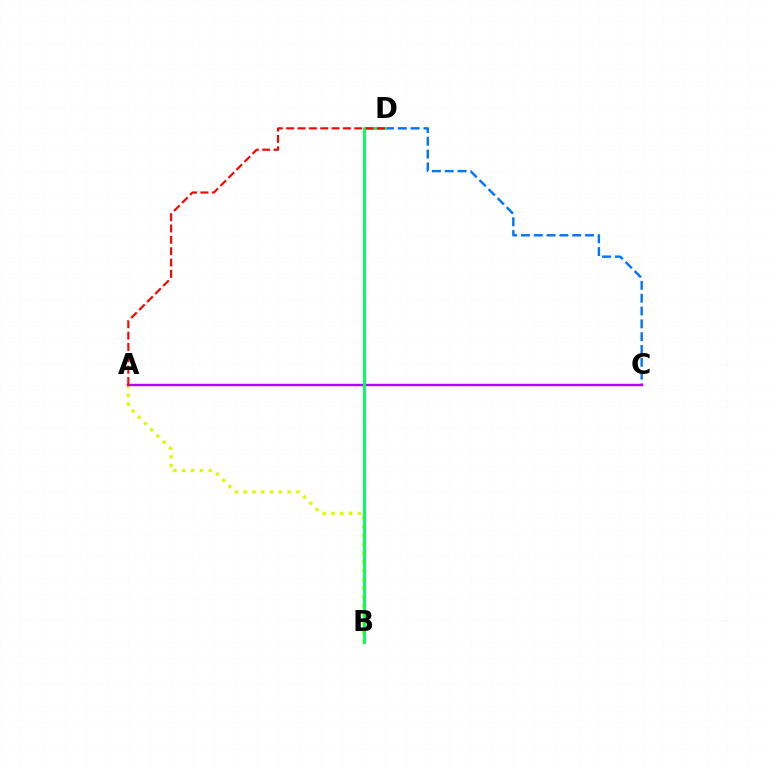{('A', 'B'): [{'color': '#d1ff00', 'line_style': 'dotted', 'thickness': 2.39}], ('C', 'D'): [{'color': '#0074ff', 'line_style': 'dashed', 'thickness': 1.74}], ('A', 'C'): [{'color': '#b900ff', 'line_style': 'solid', 'thickness': 1.73}], ('B', 'D'): [{'color': '#00ff5c', 'line_style': 'solid', 'thickness': 2.1}], ('A', 'D'): [{'color': '#ff0000', 'line_style': 'dashed', 'thickness': 1.54}]}